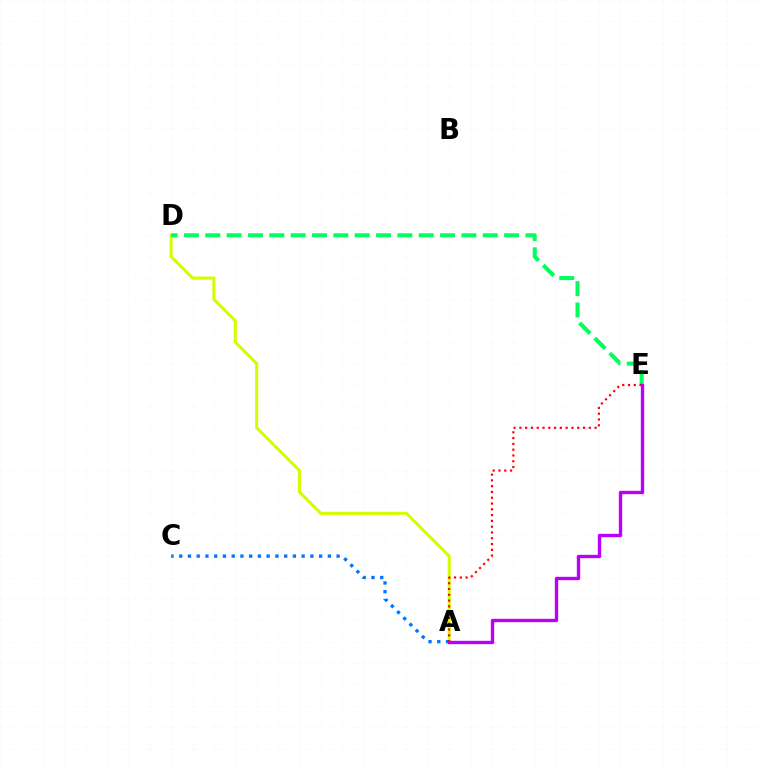{('A', 'D'): [{'color': '#d1ff00', 'line_style': 'solid', 'thickness': 2.21}], ('D', 'E'): [{'color': '#00ff5c', 'line_style': 'dashed', 'thickness': 2.9}], ('A', 'C'): [{'color': '#0074ff', 'line_style': 'dotted', 'thickness': 2.38}], ('A', 'E'): [{'color': '#ff0000', 'line_style': 'dotted', 'thickness': 1.57}, {'color': '#b900ff', 'line_style': 'solid', 'thickness': 2.42}]}